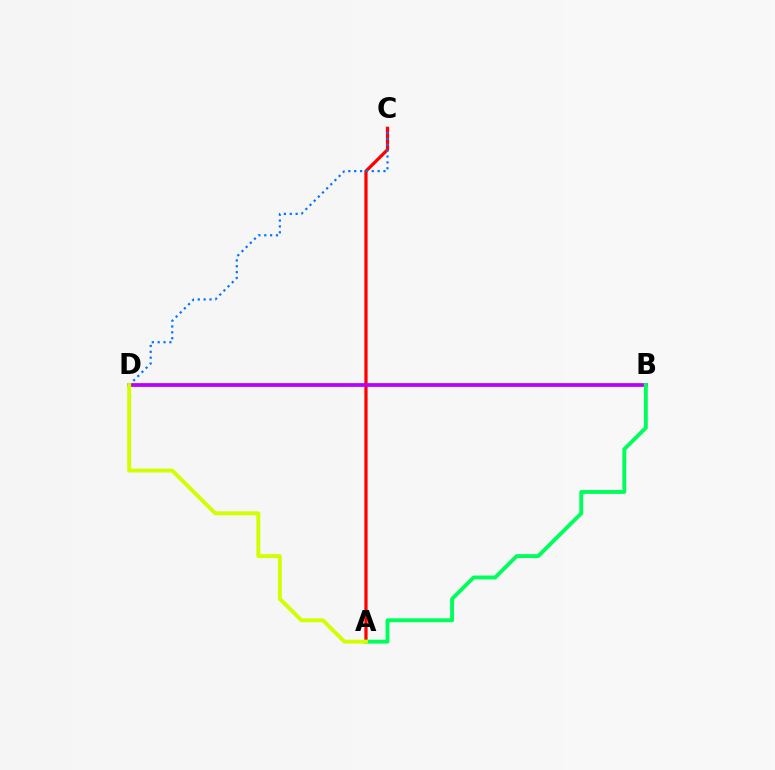{('A', 'C'): [{'color': '#ff0000', 'line_style': 'solid', 'thickness': 2.34}], ('C', 'D'): [{'color': '#0074ff', 'line_style': 'dotted', 'thickness': 1.59}], ('B', 'D'): [{'color': '#b900ff', 'line_style': 'solid', 'thickness': 2.69}], ('A', 'B'): [{'color': '#00ff5c', 'line_style': 'solid', 'thickness': 2.81}], ('A', 'D'): [{'color': '#d1ff00', 'line_style': 'solid', 'thickness': 2.82}]}